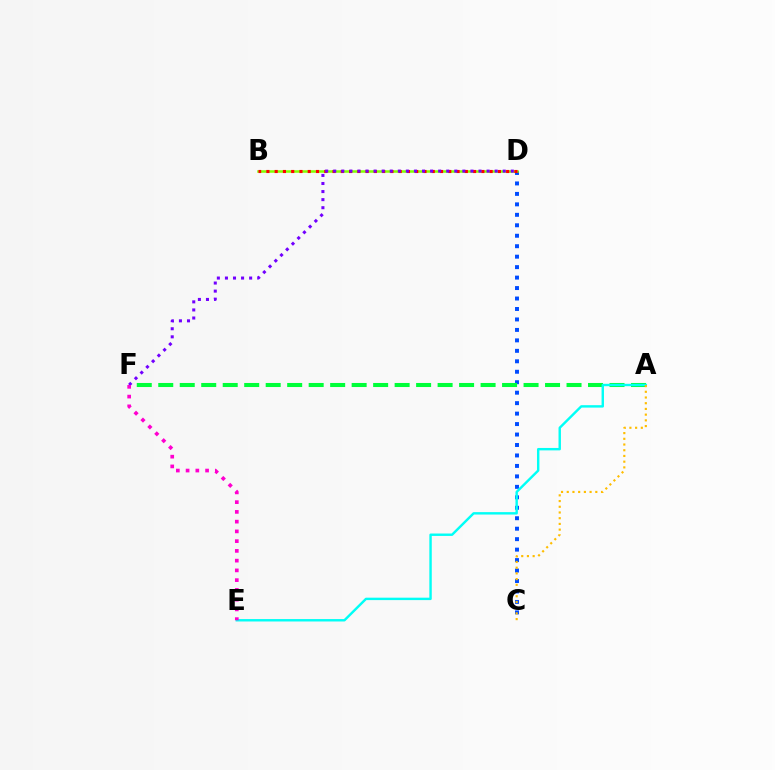{('C', 'D'): [{'color': '#004bff', 'line_style': 'dotted', 'thickness': 2.84}], ('B', 'D'): [{'color': '#84ff00', 'line_style': 'solid', 'thickness': 1.83}, {'color': '#ff0000', 'line_style': 'dotted', 'thickness': 2.25}], ('A', 'F'): [{'color': '#00ff39', 'line_style': 'dashed', 'thickness': 2.92}], ('A', 'E'): [{'color': '#00fff6', 'line_style': 'solid', 'thickness': 1.74}], ('A', 'C'): [{'color': '#ffbd00', 'line_style': 'dotted', 'thickness': 1.55}], ('D', 'F'): [{'color': '#7200ff', 'line_style': 'dotted', 'thickness': 2.19}], ('E', 'F'): [{'color': '#ff00cf', 'line_style': 'dotted', 'thickness': 2.65}]}